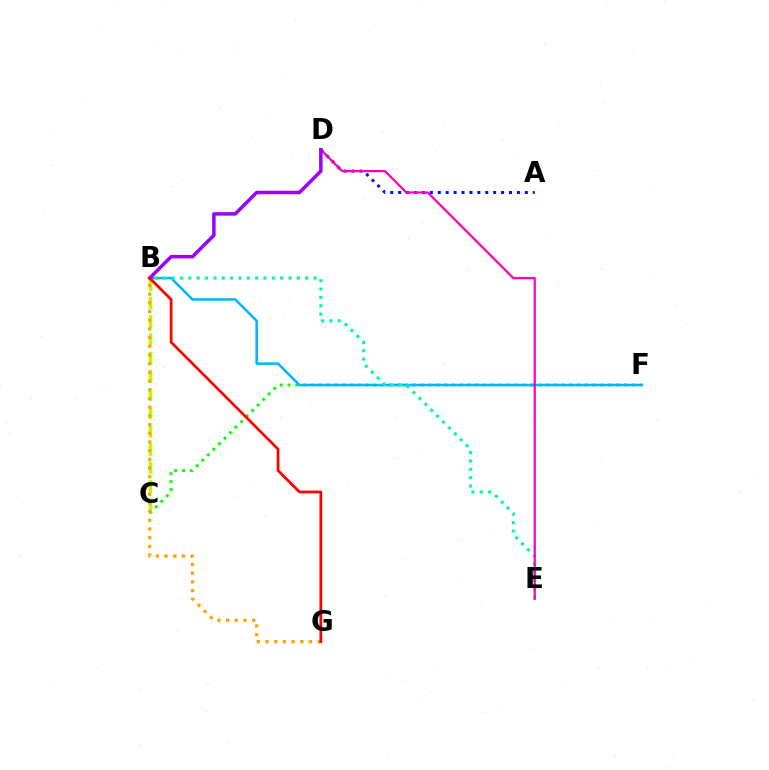{('A', 'D'): [{'color': '#0010ff', 'line_style': 'dotted', 'thickness': 2.15}], ('B', 'C'): [{'color': '#b3ff00', 'line_style': 'dashed', 'thickness': 2.49}], ('C', 'F'): [{'color': '#08ff00', 'line_style': 'dotted', 'thickness': 2.13}], ('B', 'F'): [{'color': '#00b5ff', 'line_style': 'solid', 'thickness': 1.8}], ('B', 'G'): [{'color': '#ffa500', 'line_style': 'dotted', 'thickness': 2.36}, {'color': '#ff0000', 'line_style': 'solid', 'thickness': 1.98}], ('B', 'E'): [{'color': '#00ff9d', 'line_style': 'dotted', 'thickness': 2.27}], ('D', 'E'): [{'color': '#ff00bd', 'line_style': 'solid', 'thickness': 1.62}], ('B', 'D'): [{'color': '#9b00ff', 'line_style': 'solid', 'thickness': 2.51}]}